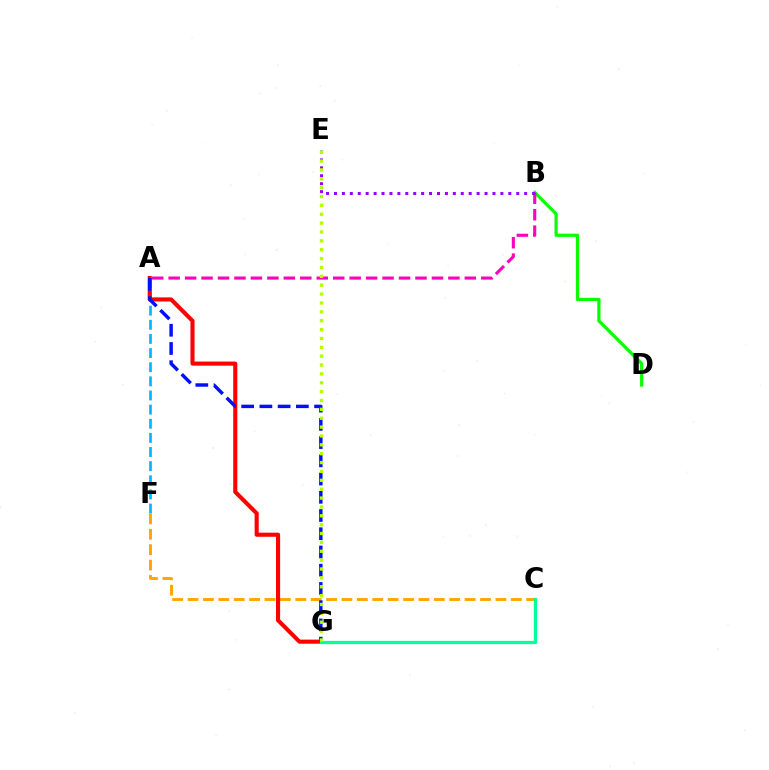{('A', 'F'): [{'color': '#00b5ff', 'line_style': 'dashed', 'thickness': 1.92}], ('C', 'F'): [{'color': '#ffa500', 'line_style': 'dashed', 'thickness': 2.09}], ('A', 'G'): [{'color': '#ff0000', 'line_style': 'solid', 'thickness': 2.95}, {'color': '#0010ff', 'line_style': 'dashed', 'thickness': 2.48}], ('B', 'D'): [{'color': '#08ff00', 'line_style': 'solid', 'thickness': 2.32}], ('C', 'G'): [{'color': '#00ff9d', 'line_style': 'solid', 'thickness': 2.35}], ('A', 'B'): [{'color': '#ff00bd', 'line_style': 'dashed', 'thickness': 2.24}], ('B', 'E'): [{'color': '#9b00ff', 'line_style': 'dotted', 'thickness': 2.15}], ('E', 'G'): [{'color': '#b3ff00', 'line_style': 'dotted', 'thickness': 2.41}]}